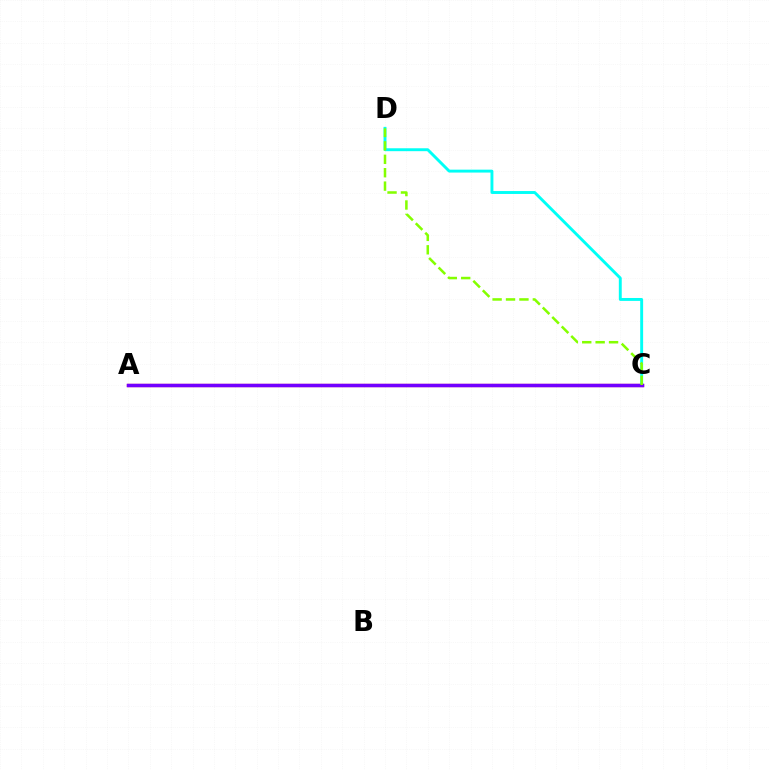{('C', 'D'): [{'color': '#00fff6', 'line_style': 'solid', 'thickness': 2.1}, {'color': '#84ff00', 'line_style': 'dashed', 'thickness': 1.82}], ('A', 'C'): [{'color': '#ff0000', 'line_style': 'solid', 'thickness': 2.32}, {'color': '#7200ff', 'line_style': 'solid', 'thickness': 2.48}]}